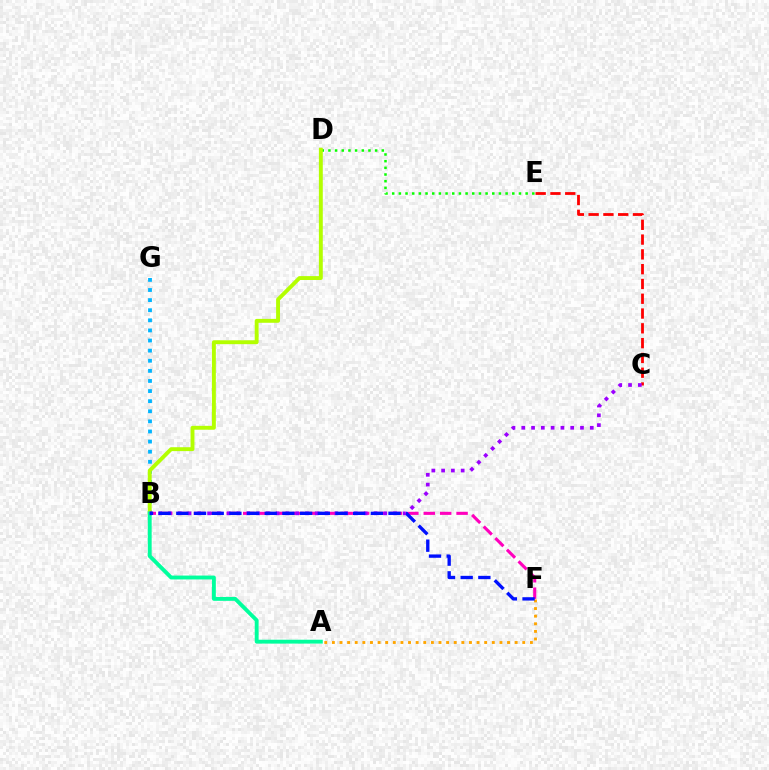{('A', 'F'): [{'color': '#ffa500', 'line_style': 'dotted', 'thickness': 2.07}], ('D', 'E'): [{'color': '#08ff00', 'line_style': 'dotted', 'thickness': 1.81}], ('B', 'F'): [{'color': '#ff00bd', 'line_style': 'dashed', 'thickness': 2.23}, {'color': '#0010ff', 'line_style': 'dashed', 'thickness': 2.4}], ('B', 'G'): [{'color': '#00b5ff', 'line_style': 'dotted', 'thickness': 2.75}], ('B', 'D'): [{'color': '#b3ff00', 'line_style': 'solid', 'thickness': 2.8}], ('A', 'B'): [{'color': '#00ff9d', 'line_style': 'solid', 'thickness': 2.79}], ('C', 'E'): [{'color': '#ff0000', 'line_style': 'dashed', 'thickness': 2.01}], ('B', 'C'): [{'color': '#9b00ff', 'line_style': 'dotted', 'thickness': 2.66}]}